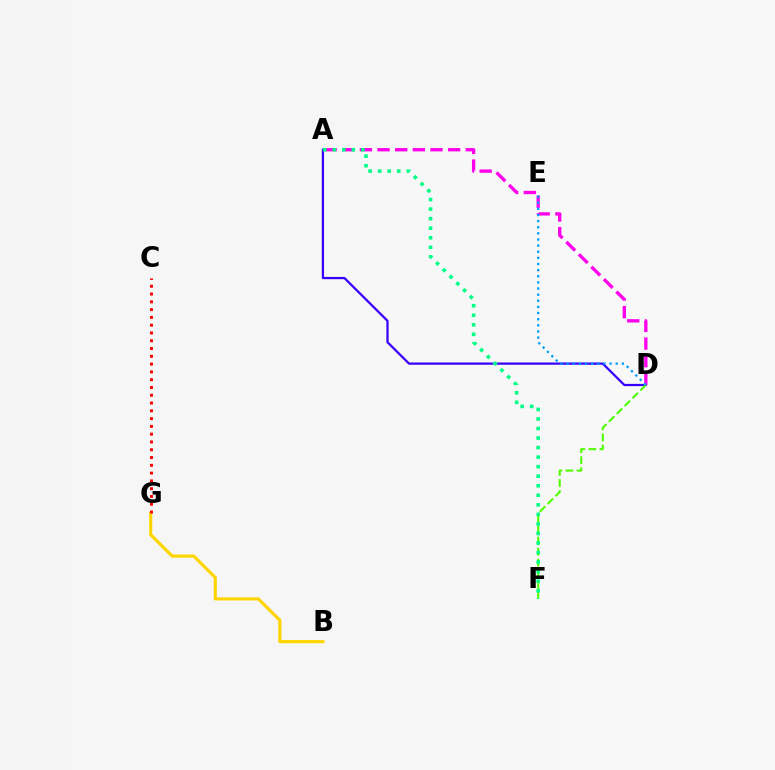{('B', 'G'): [{'color': '#ffd500', 'line_style': 'solid', 'thickness': 2.27}], ('A', 'D'): [{'color': '#3700ff', 'line_style': 'solid', 'thickness': 1.61}, {'color': '#ff00ed', 'line_style': 'dashed', 'thickness': 2.4}], ('D', 'F'): [{'color': '#4fff00', 'line_style': 'dashed', 'thickness': 1.51}], ('A', 'F'): [{'color': '#00ff86', 'line_style': 'dotted', 'thickness': 2.59}], ('C', 'G'): [{'color': '#ff0000', 'line_style': 'dotted', 'thickness': 2.12}], ('D', 'E'): [{'color': '#009eff', 'line_style': 'dotted', 'thickness': 1.67}]}